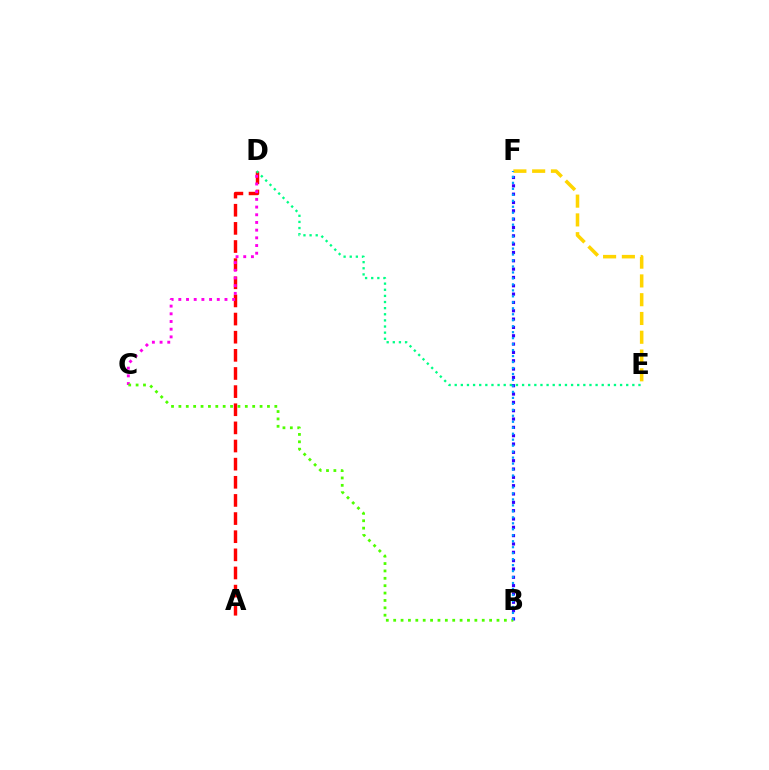{('B', 'F'): [{'color': '#3700ff', 'line_style': 'dotted', 'thickness': 2.26}, {'color': '#009eff', 'line_style': 'dotted', 'thickness': 1.62}], ('A', 'D'): [{'color': '#ff0000', 'line_style': 'dashed', 'thickness': 2.46}], ('C', 'D'): [{'color': '#ff00ed', 'line_style': 'dotted', 'thickness': 2.09}], ('D', 'E'): [{'color': '#00ff86', 'line_style': 'dotted', 'thickness': 1.66}], ('B', 'C'): [{'color': '#4fff00', 'line_style': 'dotted', 'thickness': 2.0}], ('E', 'F'): [{'color': '#ffd500', 'line_style': 'dashed', 'thickness': 2.55}]}